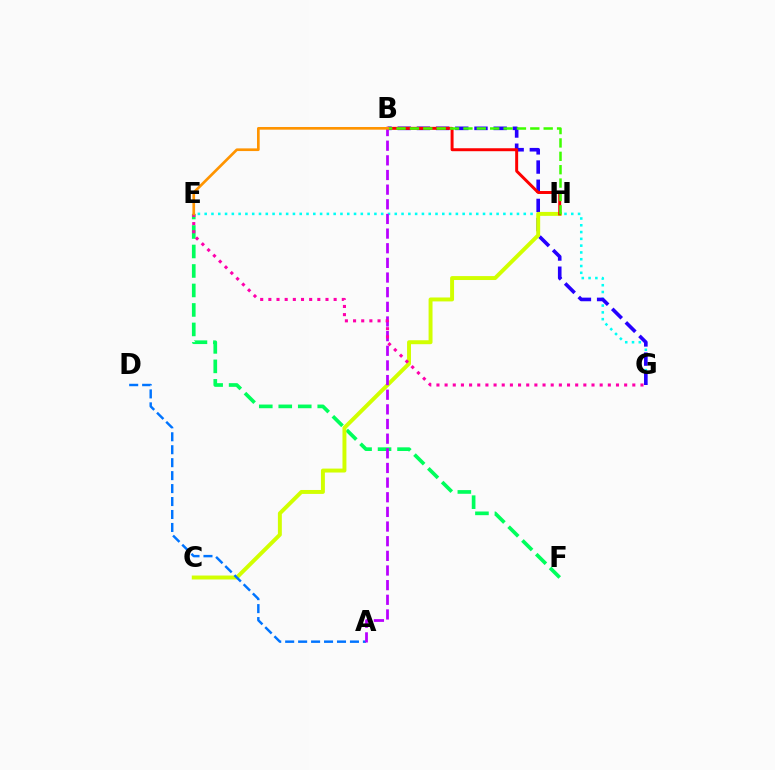{('E', 'G'): [{'color': '#00fff6', 'line_style': 'dotted', 'thickness': 1.84}, {'color': '#ff00ac', 'line_style': 'dotted', 'thickness': 2.22}], ('E', 'F'): [{'color': '#00ff5c', 'line_style': 'dashed', 'thickness': 2.65}], ('B', 'G'): [{'color': '#2500ff', 'line_style': 'dashed', 'thickness': 2.61}], ('C', 'H'): [{'color': '#d1ff00', 'line_style': 'solid', 'thickness': 2.83}], ('B', 'H'): [{'color': '#ff0000', 'line_style': 'solid', 'thickness': 2.13}, {'color': '#3dff00', 'line_style': 'dashed', 'thickness': 1.82}], ('A', 'D'): [{'color': '#0074ff', 'line_style': 'dashed', 'thickness': 1.76}], ('A', 'B'): [{'color': '#b900ff', 'line_style': 'dashed', 'thickness': 1.99}], ('B', 'E'): [{'color': '#ff9400', 'line_style': 'solid', 'thickness': 1.93}]}